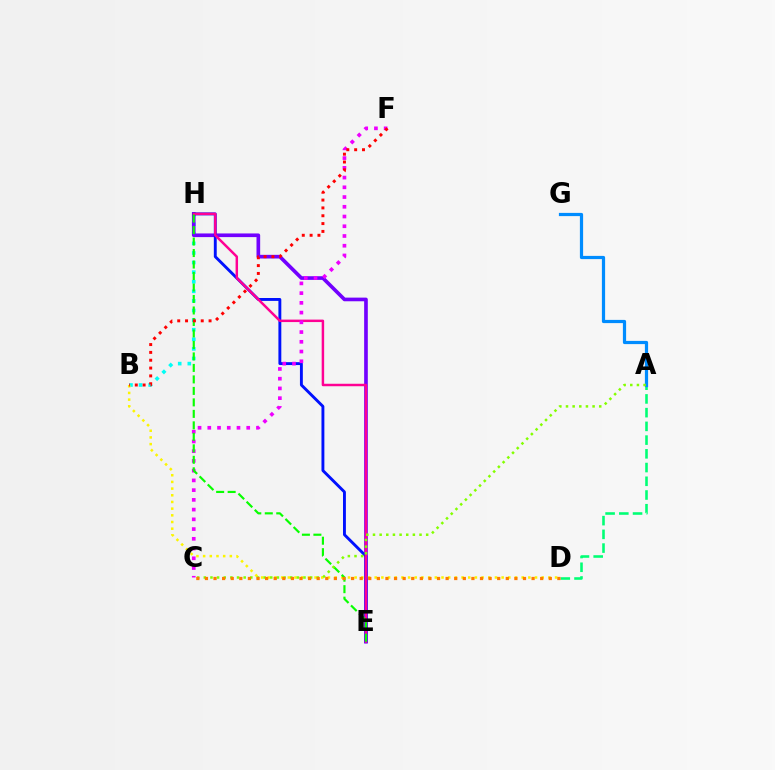{('B', 'H'): [{'color': '#00fff6', 'line_style': 'dotted', 'thickness': 2.61}], ('E', 'H'): [{'color': '#7200ff', 'line_style': 'solid', 'thickness': 2.63}, {'color': '#0010ff', 'line_style': 'solid', 'thickness': 2.08}, {'color': '#ff0094', 'line_style': 'solid', 'thickness': 1.78}, {'color': '#08ff00', 'line_style': 'dashed', 'thickness': 1.56}], ('B', 'D'): [{'color': '#fcf500', 'line_style': 'dotted', 'thickness': 1.82}], ('A', 'D'): [{'color': '#00ff74', 'line_style': 'dashed', 'thickness': 1.86}], ('A', 'G'): [{'color': '#008cff', 'line_style': 'solid', 'thickness': 2.31}], ('C', 'F'): [{'color': '#ee00ff', 'line_style': 'dotted', 'thickness': 2.65}], ('A', 'C'): [{'color': '#84ff00', 'line_style': 'dotted', 'thickness': 1.81}], ('C', 'D'): [{'color': '#ff7c00', 'line_style': 'dotted', 'thickness': 2.34}], ('B', 'F'): [{'color': '#ff0000', 'line_style': 'dotted', 'thickness': 2.13}]}